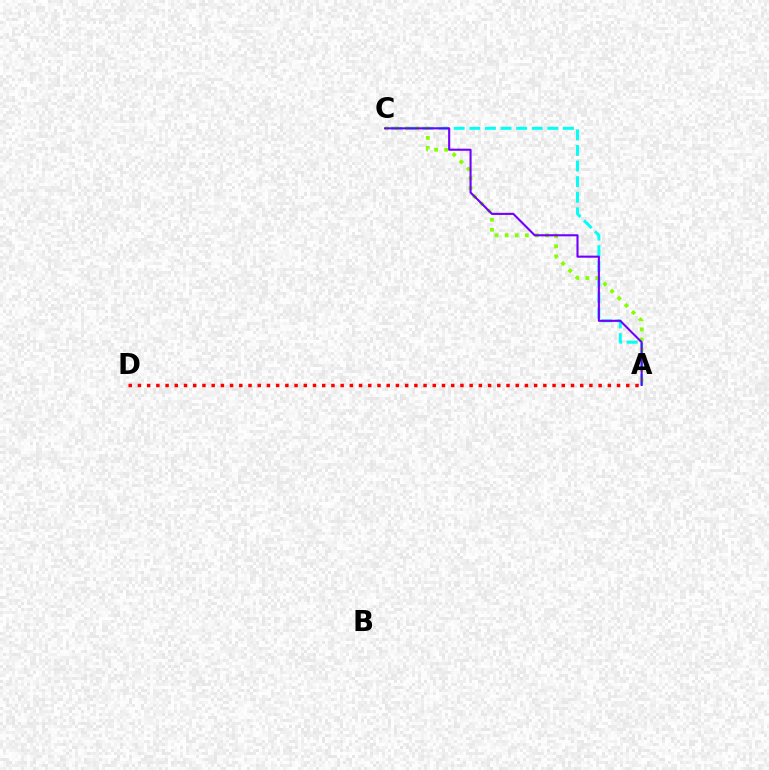{('A', 'C'): [{'color': '#00fff6', 'line_style': 'dashed', 'thickness': 2.12}, {'color': '#84ff00', 'line_style': 'dotted', 'thickness': 2.74}, {'color': '#7200ff', 'line_style': 'solid', 'thickness': 1.51}], ('A', 'D'): [{'color': '#ff0000', 'line_style': 'dotted', 'thickness': 2.5}]}